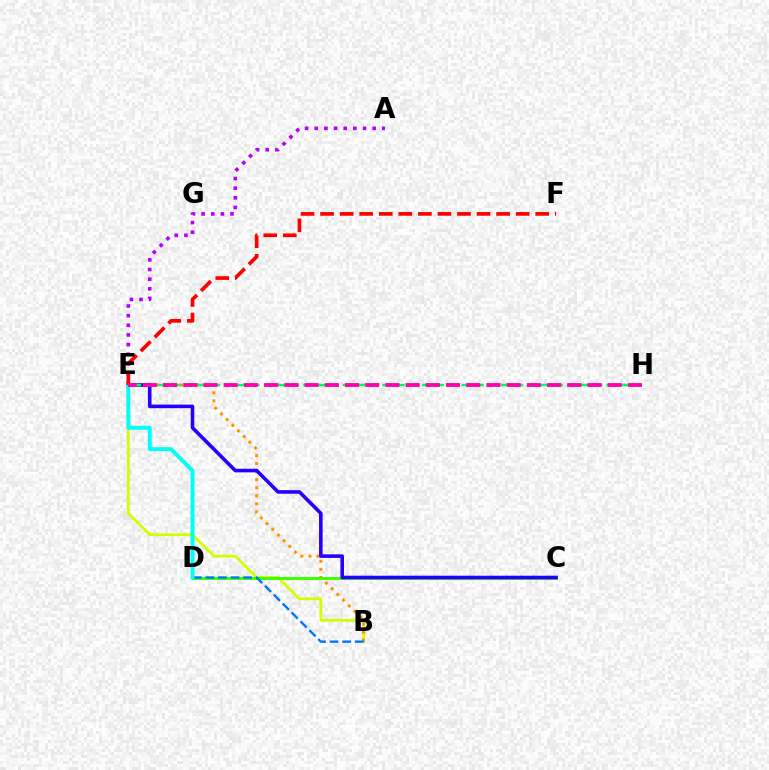{('B', 'E'): [{'color': '#d1ff00', 'line_style': 'solid', 'thickness': 2.02}, {'color': '#ff9400', 'line_style': 'dotted', 'thickness': 2.19}], ('C', 'D'): [{'color': '#3dff00', 'line_style': 'solid', 'thickness': 2.13}], ('A', 'E'): [{'color': '#b900ff', 'line_style': 'dotted', 'thickness': 2.62}], ('C', 'E'): [{'color': '#2500ff', 'line_style': 'solid', 'thickness': 2.59}], ('B', 'D'): [{'color': '#0074ff', 'line_style': 'dashed', 'thickness': 1.71}], ('E', 'H'): [{'color': '#00ff5c', 'line_style': 'dashed', 'thickness': 1.79}, {'color': '#ff00ac', 'line_style': 'dashed', 'thickness': 2.75}], ('D', 'E'): [{'color': '#00fff6', 'line_style': 'solid', 'thickness': 2.86}], ('E', 'F'): [{'color': '#ff0000', 'line_style': 'dashed', 'thickness': 2.66}]}